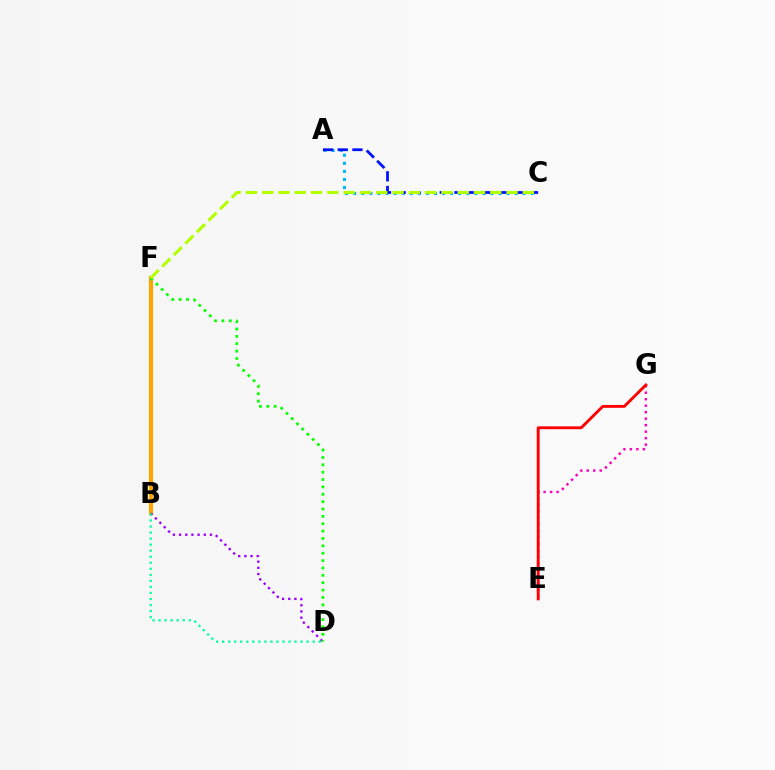{('A', 'C'): [{'color': '#00b5ff', 'line_style': 'dotted', 'thickness': 2.19}, {'color': '#0010ff', 'line_style': 'dashed', 'thickness': 2.0}], ('E', 'G'): [{'color': '#ff00bd', 'line_style': 'dotted', 'thickness': 1.76}, {'color': '#ff0000', 'line_style': 'solid', 'thickness': 2.07}], ('B', 'F'): [{'color': '#ffa500', 'line_style': 'solid', 'thickness': 2.99}], ('B', 'D'): [{'color': '#9b00ff', 'line_style': 'dotted', 'thickness': 1.68}, {'color': '#00ff9d', 'line_style': 'dotted', 'thickness': 1.64}], ('D', 'F'): [{'color': '#08ff00', 'line_style': 'dotted', 'thickness': 2.0}], ('C', 'F'): [{'color': '#b3ff00', 'line_style': 'dashed', 'thickness': 2.21}]}